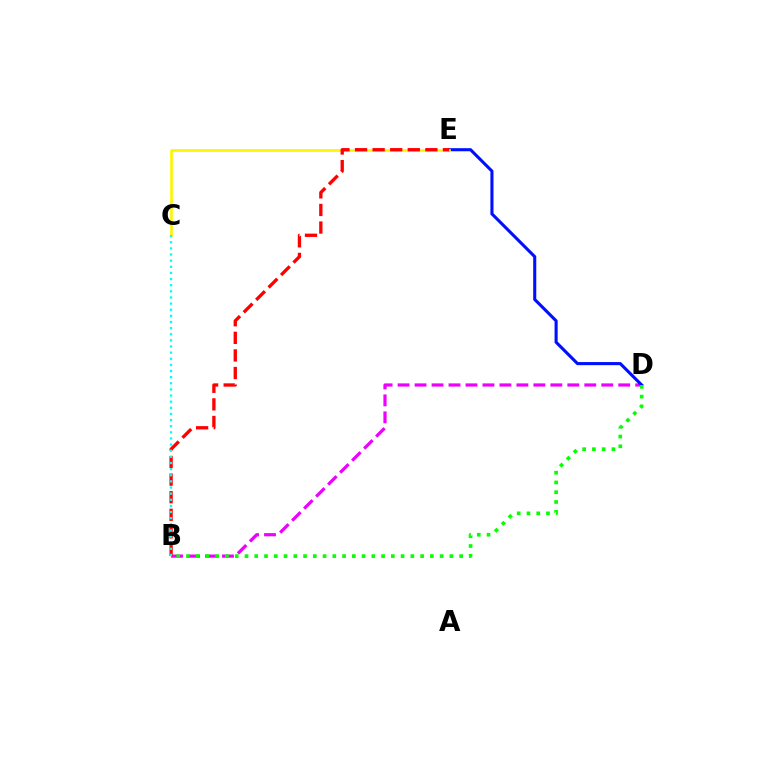{('B', 'D'): [{'color': '#ee00ff', 'line_style': 'dashed', 'thickness': 2.31}, {'color': '#08ff00', 'line_style': 'dotted', 'thickness': 2.65}], ('D', 'E'): [{'color': '#0010ff', 'line_style': 'solid', 'thickness': 2.22}], ('C', 'E'): [{'color': '#fcf500', 'line_style': 'solid', 'thickness': 1.91}], ('B', 'E'): [{'color': '#ff0000', 'line_style': 'dashed', 'thickness': 2.39}], ('B', 'C'): [{'color': '#00fff6', 'line_style': 'dotted', 'thickness': 1.67}]}